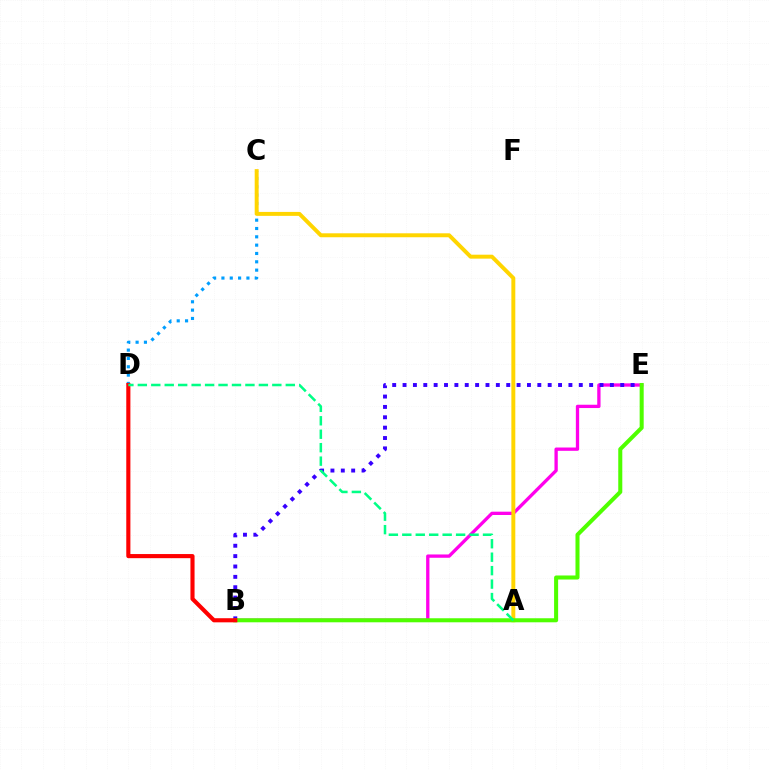{('C', 'D'): [{'color': '#009eff', 'line_style': 'dotted', 'thickness': 2.26}], ('B', 'E'): [{'color': '#ff00ed', 'line_style': 'solid', 'thickness': 2.38}, {'color': '#3700ff', 'line_style': 'dotted', 'thickness': 2.82}, {'color': '#4fff00', 'line_style': 'solid', 'thickness': 2.91}], ('A', 'C'): [{'color': '#ffd500', 'line_style': 'solid', 'thickness': 2.84}], ('B', 'D'): [{'color': '#ff0000', 'line_style': 'solid', 'thickness': 2.97}], ('A', 'D'): [{'color': '#00ff86', 'line_style': 'dashed', 'thickness': 1.83}]}